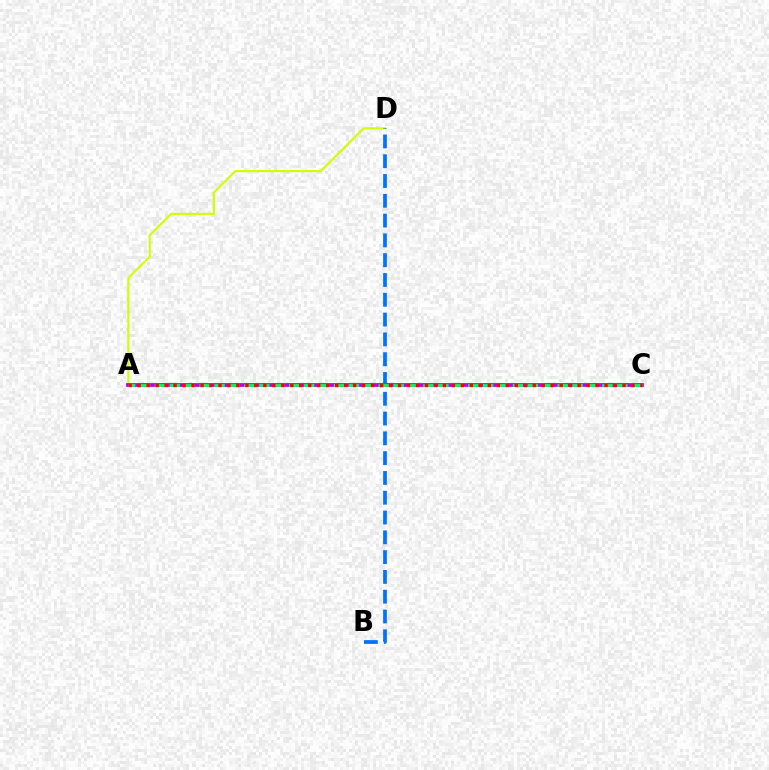{('A', 'D'): [{'color': '#d1ff00', 'line_style': 'solid', 'thickness': 1.54}], ('A', 'C'): [{'color': '#b900ff', 'line_style': 'solid', 'thickness': 2.73}, {'color': '#00ff5c', 'line_style': 'dashed', 'thickness': 2.03}, {'color': '#ff0000', 'line_style': 'dotted', 'thickness': 2.44}], ('B', 'D'): [{'color': '#0074ff', 'line_style': 'dashed', 'thickness': 2.69}]}